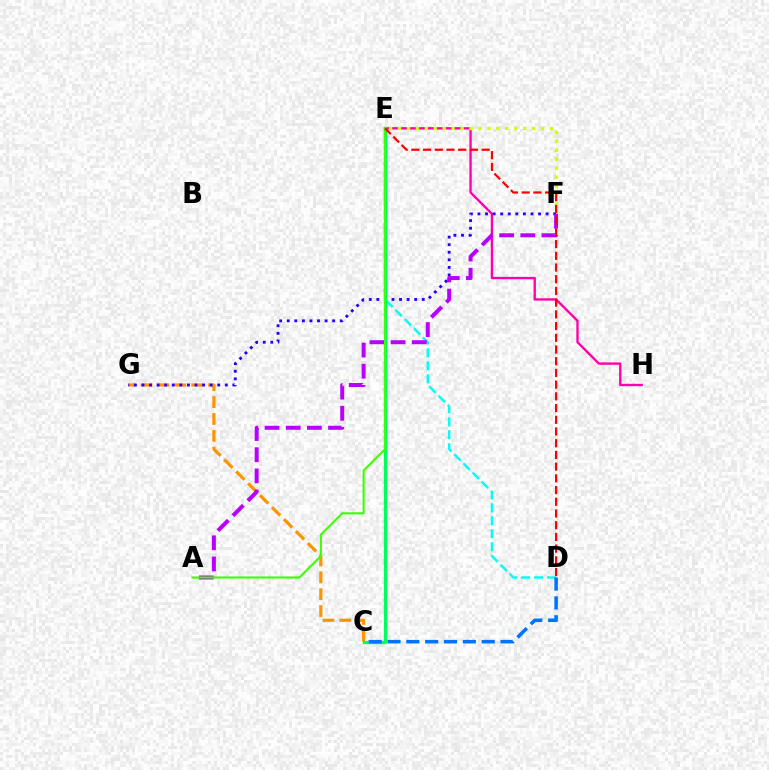{('E', 'H'): [{'color': '#ff00ac', 'line_style': 'solid', 'thickness': 1.7}], ('E', 'F'): [{'color': '#d1ff00', 'line_style': 'dotted', 'thickness': 2.43}], ('C', 'G'): [{'color': '#ff9400', 'line_style': 'dashed', 'thickness': 2.29}], ('D', 'E'): [{'color': '#00fff6', 'line_style': 'dashed', 'thickness': 1.76}, {'color': '#ff0000', 'line_style': 'dashed', 'thickness': 1.59}], ('F', 'G'): [{'color': '#2500ff', 'line_style': 'dotted', 'thickness': 2.06}], ('C', 'E'): [{'color': '#00ff5c', 'line_style': 'solid', 'thickness': 2.38}], ('A', 'F'): [{'color': '#b900ff', 'line_style': 'dashed', 'thickness': 2.87}], ('A', 'E'): [{'color': '#3dff00', 'line_style': 'solid', 'thickness': 1.52}], ('C', 'D'): [{'color': '#0074ff', 'line_style': 'dashed', 'thickness': 2.56}]}